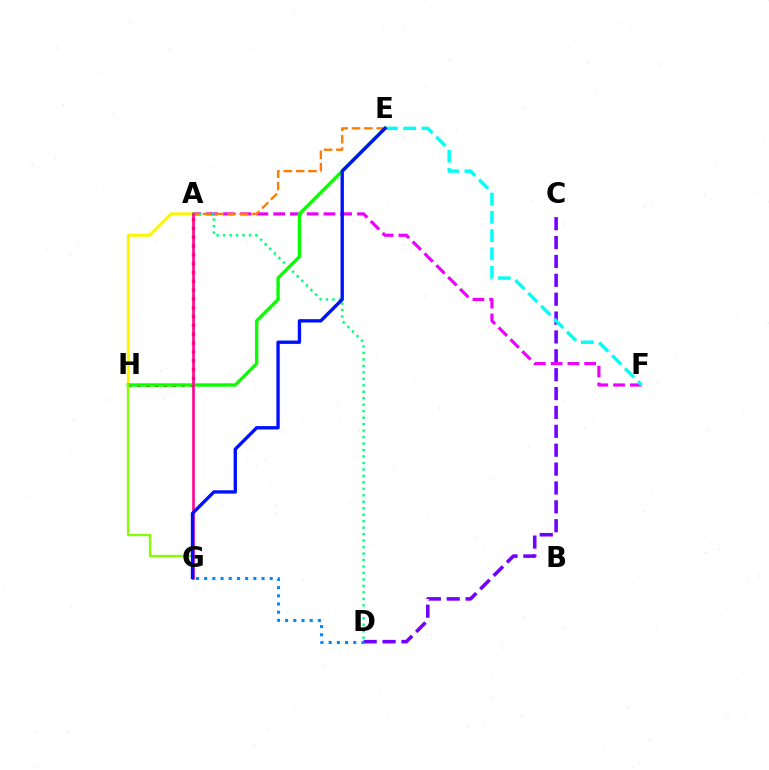{('C', 'D'): [{'color': '#7200ff', 'line_style': 'dashed', 'thickness': 2.56}], ('A', 'F'): [{'color': '#ee00ff', 'line_style': 'dashed', 'thickness': 2.28}], ('E', 'F'): [{'color': '#00fff6', 'line_style': 'dashed', 'thickness': 2.48}], ('A', 'H'): [{'color': '#ff0000', 'line_style': 'dotted', 'thickness': 2.4}, {'color': '#fcf500', 'line_style': 'solid', 'thickness': 2.14}], ('A', 'D'): [{'color': '#00ff74', 'line_style': 'dotted', 'thickness': 1.76}], ('E', 'H'): [{'color': '#08ff00', 'line_style': 'solid', 'thickness': 2.4}], ('A', 'E'): [{'color': '#ff7c00', 'line_style': 'dashed', 'thickness': 1.68}], ('D', 'G'): [{'color': '#008cff', 'line_style': 'dotted', 'thickness': 2.23}], ('G', 'H'): [{'color': '#84ff00', 'line_style': 'solid', 'thickness': 1.65}], ('A', 'G'): [{'color': '#ff0094', 'line_style': 'solid', 'thickness': 1.88}], ('E', 'G'): [{'color': '#0010ff', 'line_style': 'solid', 'thickness': 2.42}]}